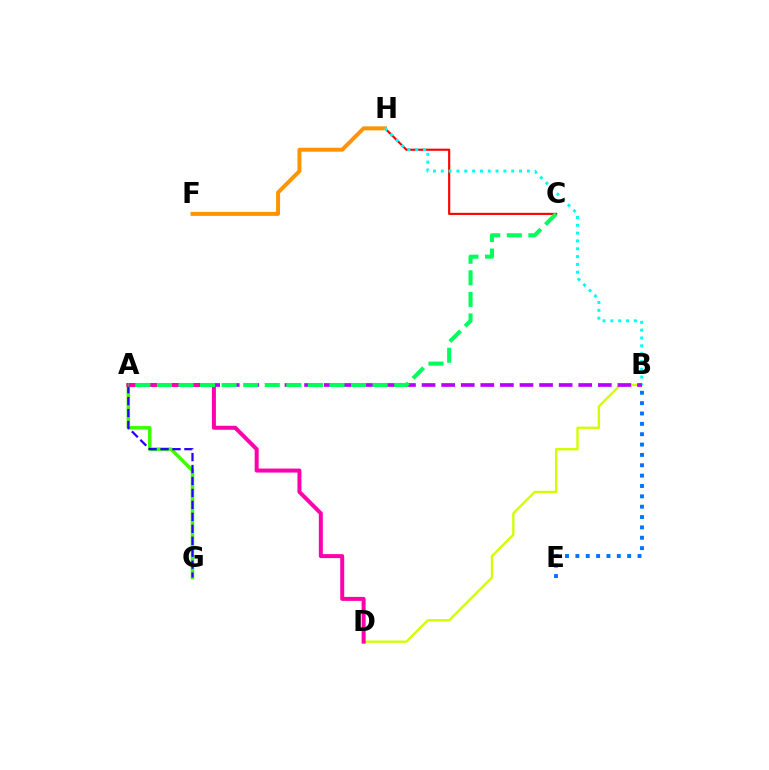{('C', 'H'): [{'color': '#ff0000', 'line_style': 'solid', 'thickness': 1.54}], ('A', 'G'): [{'color': '#3dff00', 'line_style': 'solid', 'thickness': 2.51}, {'color': '#2500ff', 'line_style': 'dashed', 'thickness': 1.62}], ('B', 'D'): [{'color': '#d1ff00', 'line_style': 'solid', 'thickness': 1.69}], ('F', 'H'): [{'color': '#ff9400', 'line_style': 'solid', 'thickness': 2.86}], ('B', 'H'): [{'color': '#00fff6', 'line_style': 'dotted', 'thickness': 2.13}], ('A', 'B'): [{'color': '#b900ff', 'line_style': 'dashed', 'thickness': 2.66}], ('A', 'D'): [{'color': '#ff00ac', 'line_style': 'solid', 'thickness': 2.87}], ('B', 'E'): [{'color': '#0074ff', 'line_style': 'dotted', 'thickness': 2.81}], ('A', 'C'): [{'color': '#00ff5c', 'line_style': 'dashed', 'thickness': 2.93}]}